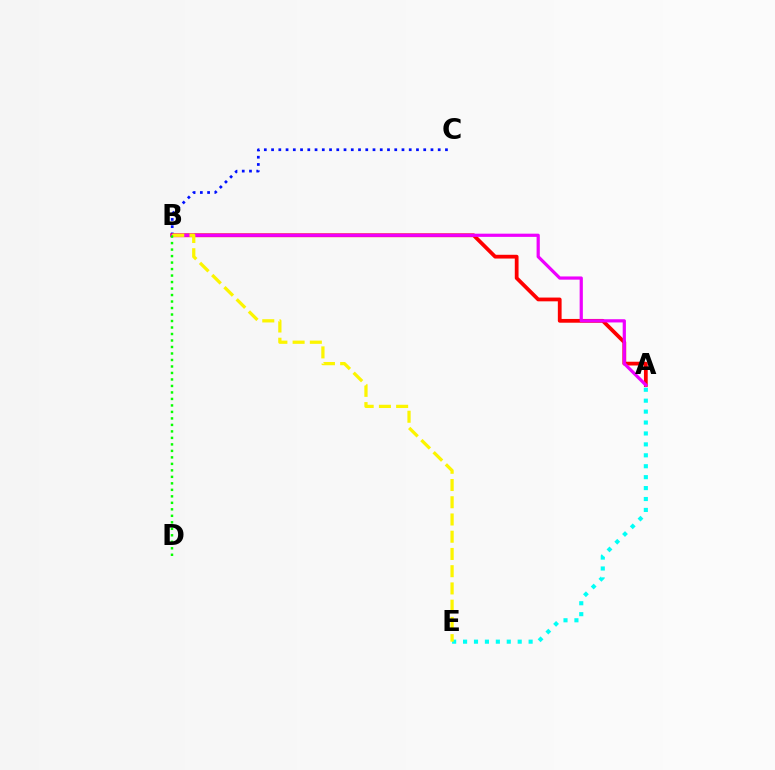{('B', 'C'): [{'color': '#0010ff', 'line_style': 'dotted', 'thickness': 1.97}], ('A', 'E'): [{'color': '#00fff6', 'line_style': 'dotted', 'thickness': 2.97}], ('A', 'B'): [{'color': '#ff0000', 'line_style': 'solid', 'thickness': 2.71}, {'color': '#ee00ff', 'line_style': 'solid', 'thickness': 2.31}], ('B', 'E'): [{'color': '#fcf500', 'line_style': 'dashed', 'thickness': 2.34}], ('B', 'D'): [{'color': '#08ff00', 'line_style': 'dotted', 'thickness': 1.76}]}